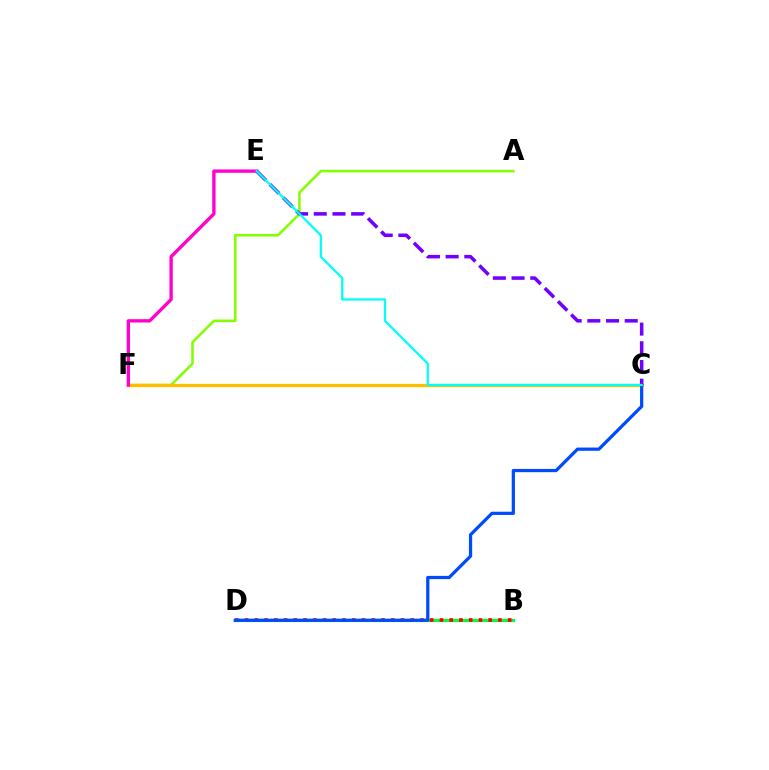{('A', 'F'): [{'color': '#84ff00', 'line_style': 'solid', 'thickness': 1.85}], ('B', 'D'): [{'color': '#00ff39', 'line_style': 'solid', 'thickness': 2.28}, {'color': '#ff0000', 'line_style': 'dotted', 'thickness': 2.65}], ('C', 'F'): [{'color': '#ffbd00', 'line_style': 'solid', 'thickness': 2.37}], ('C', 'D'): [{'color': '#004bff', 'line_style': 'solid', 'thickness': 2.33}], ('E', 'F'): [{'color': '#ff00cf', 'line_style': 'solid', 'thickness': 2.41}], ('C', 'E'): [{'color': '#7200ff', 'line_style': 'dashed', 'thickness': 2.54}, {'color': '#00fff6', 'line_style': 'solid', 'thickness': 1.63}]}